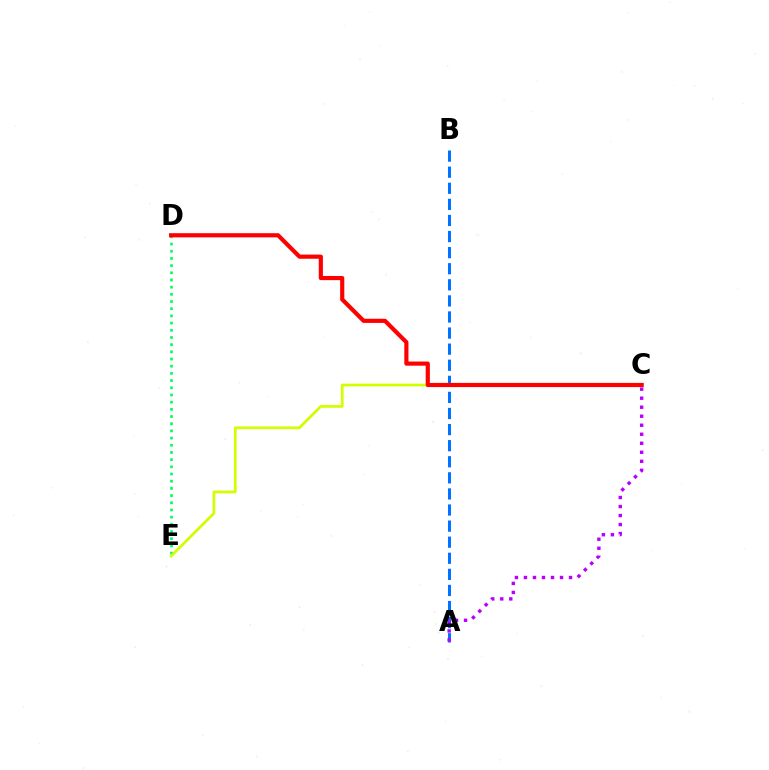{('D', 'E'): [{'color': '#00ff5c', 'line_style': 'dotted', 'thickness': 1.95}], ('C', 'E'): [{'color': '#d1ff00', 'line_style': 'solid', 'thickness': 1.98}], ('A', 'B'): [{'color': '#0074ff', 'line_style': 'dashed', 'thickness': 2.19}], ('C', 'D'): [{'color': '#ff0000', 'line_style': 'solid', 'thickness': 3.0}], ('A', 'C'): [{'color': '#b900ff', 'line_style': 'dotted', 'thickness': 2.45}]}